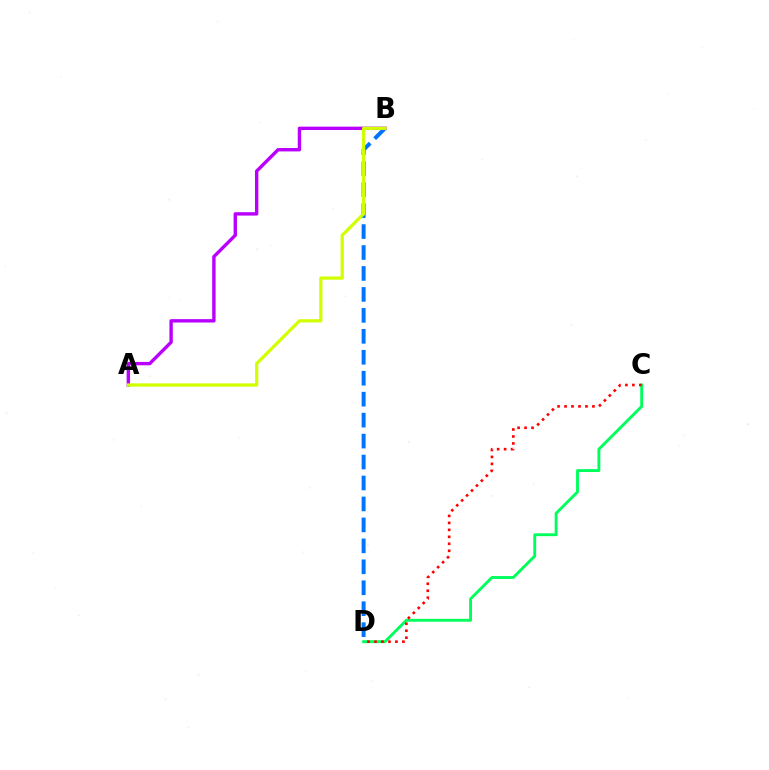{('C', 'D'): [{'color': '#00ff5c', 'line_style': 'solid', 'thickness': 2.08}, {'color': '#ff0000', 'line_style': 'dotted', 'thickness': 1.89}], ('B', 'D'): [{'color': '#0074ff', 'line_style': 'dashed', 'thickness': 2.85}], ('A', 'B'): [{'color': '#b900ff', 'line_style': 'solid', 'thickness': 2.44}, {'color': '#d1ff00', 'line_style': 'solid', 'thickness': 2.33}]}